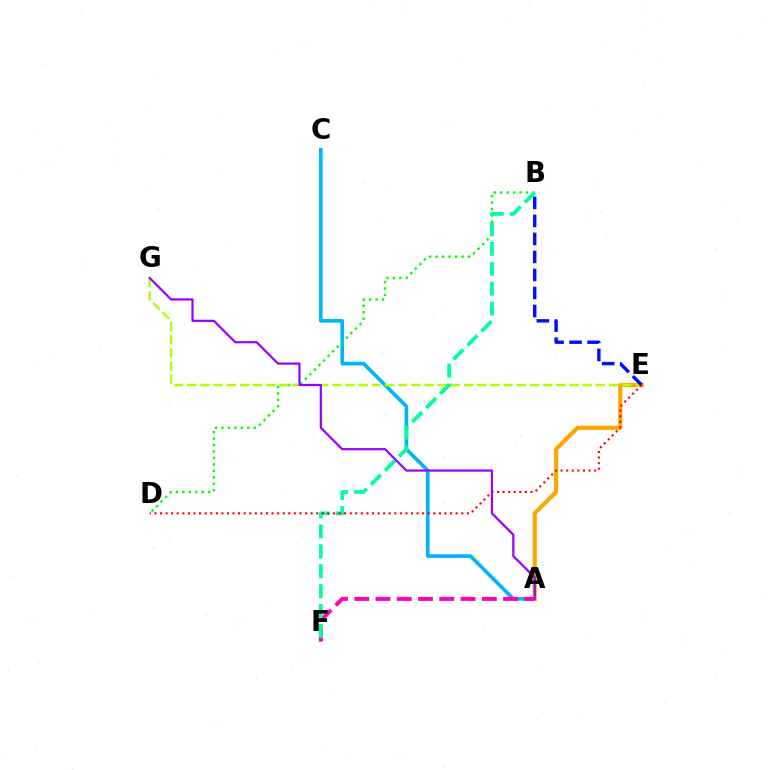{('A', 'C'): [{'color': '#00b5ff', 'line_style': 'solid', 'thickness': 2.62}], ('B', 'D'): [{'color': '#08ff00', 'line_style': 'dotted', 'thickness': 1.75}], ('A', 'E'): [{'color': '#ffa500', 'line_style': 'solid', 'thickness': 2.97}], ('E', 'G'): [{'color': '#b3ff00', 'line_style': 'dashed', 'thickness': 1.79}], ('A', 'G'): [{'color': '#9b00ff', 'line_style': 'solid', 'thickness': 1.6}], ('A', 'F'): [{'color': '#ff00bd', 'line_style': 'dashed', 'thickness': 2.89}], ('B', 'F'): [{'color': '#00ff9d', 'line_style': 'dashed', 'thickness': 2.71}], ('B', 'E'): [{'color': '#0010ff', 'line_style': 'dashed', 'thickness': 2.45}], ('D', 'E'): [{'color': '#ff0000', 'line_style': 'dotted', 'thickness': 1.52}]}